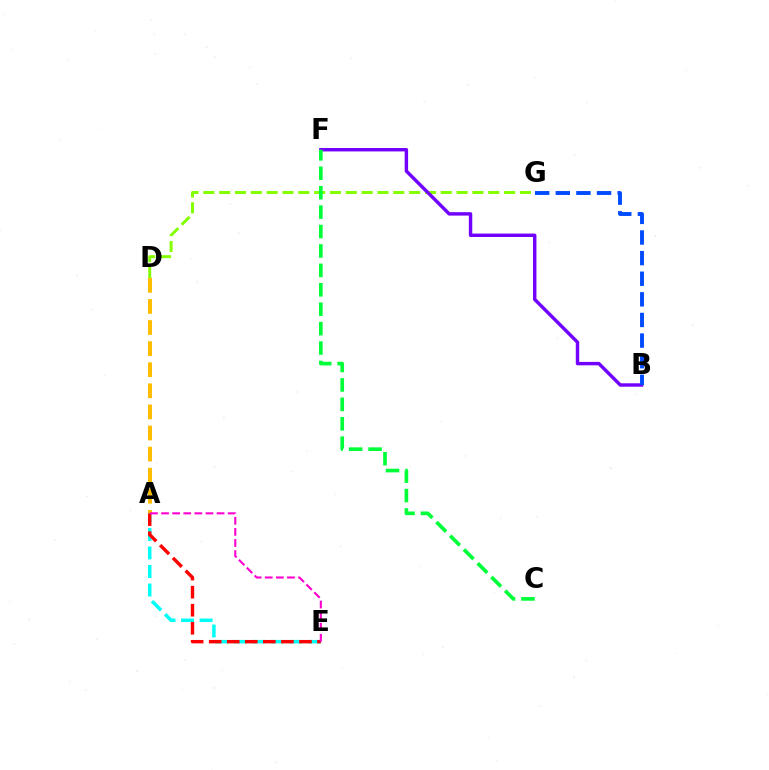{('D', 'G'): [{'color': '#84ff00', 'line_style': 'dashed', 'thickness': 2.15}], ('B', 'F'): [{'color': '#7200ff', 'line_style': 'solid', 'thickness': 2.46}], ('A', 'E'): [{'color': '#00fff6', 'line_style': 'dashed', 'thickness': 2.52}, {'color': '#ff0000', 'line_style': 'dashed', 'thickness': 2.45}, {'color': '#ff00cf', 'line_style': 'dashed', 'thickness': 1.51}], ('A', 'D'): [{'color': '#ffbd00', 'line_style': 'dashed', 'thickness': 2.87}], ('C', 'F'): [{'color': '#00ff39', 'line_style': 'dashed', 'thickness': 2.64}], ('B', 'G'): [{'color': '#004bff', 'line_style': 'dashed', 'thickness': 2.8}]}